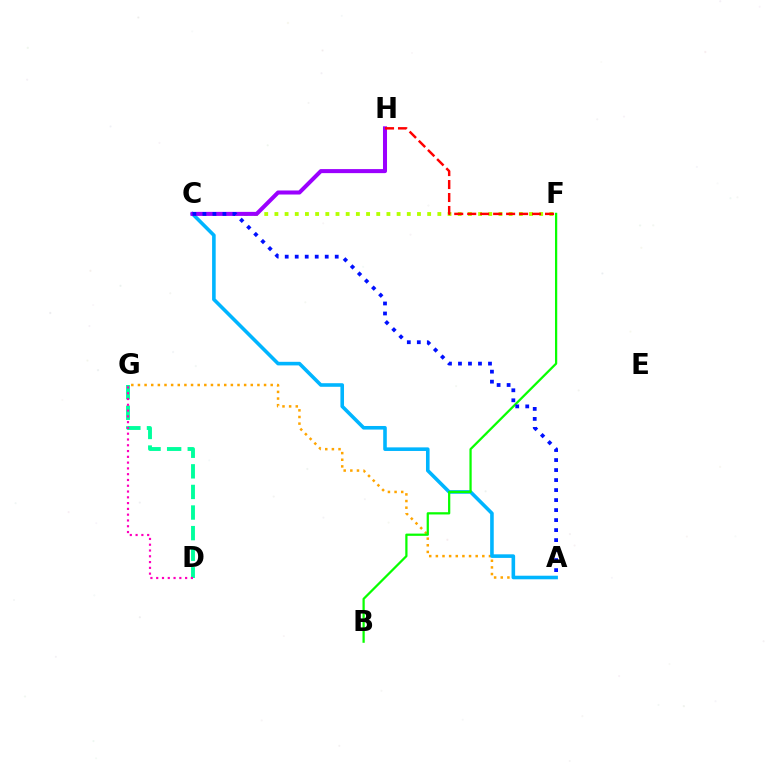{('A', 'G'): [{'color': '#ffa500', 'line_style': 'dotted', 'thickness': 1.8}], ('A', 'C'): [{'color': '#00b5ff', 'line_style': 'solid', 'thickness': 2.58}, {'color': '#0010ff', 'line_style': 'dotted', 'thickness': 2.72}], ('D', 'G'): [{'color': '#00ff9d', 'line_style': 'dashed', 'thickness': 2.8}, {'color': '#ff00bd', 'line_style': 'dotted', 'thickness': 1.57}], ('C', 'F'): [{'color': '#b3ff00', 'line_style': 'dotted', 'thickness': 2.77}], ('B', 'F'): [{'color': '#08ff00', 'line_style': 'solid', 'thickness': 1.62}], ('C', 'H'): [{'color': '#9b00ff', 'line_style': 'solid', 'thickness': 2.91}], ('F', 'H'): [{'color': '#ff0000', 'line_style': 'dashed', 'thickness': 1.76}]}